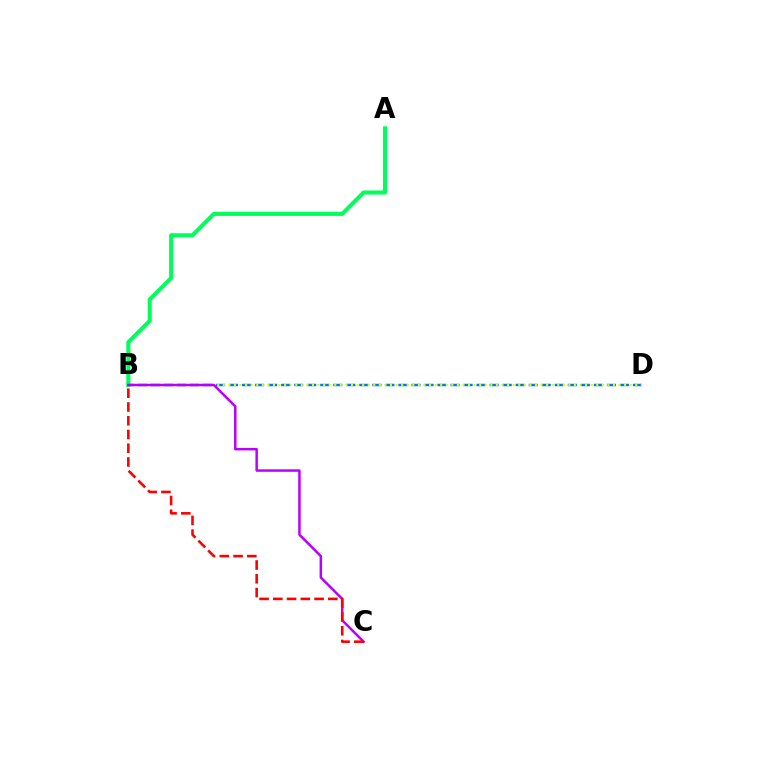{('B', 'D'): [{'color': '#0074ff', 'line_style': 'dashed', 'thickness': 1.77}, {'color': '#d1ff00', 'line_style': 'dotted', 'thickness': 1.51}], ('A', 'B'): [{'color': '#00ff5c', 'line_style': 'solid', 'thickness': 2.94}], ('B', 'C'): [{'color': '#b900ff', 'line_style': 'solid', 'thickness': 1.79}, {'color': '#ff0000', 'line_style': 'dashed', 'thickness': 1.87}]}